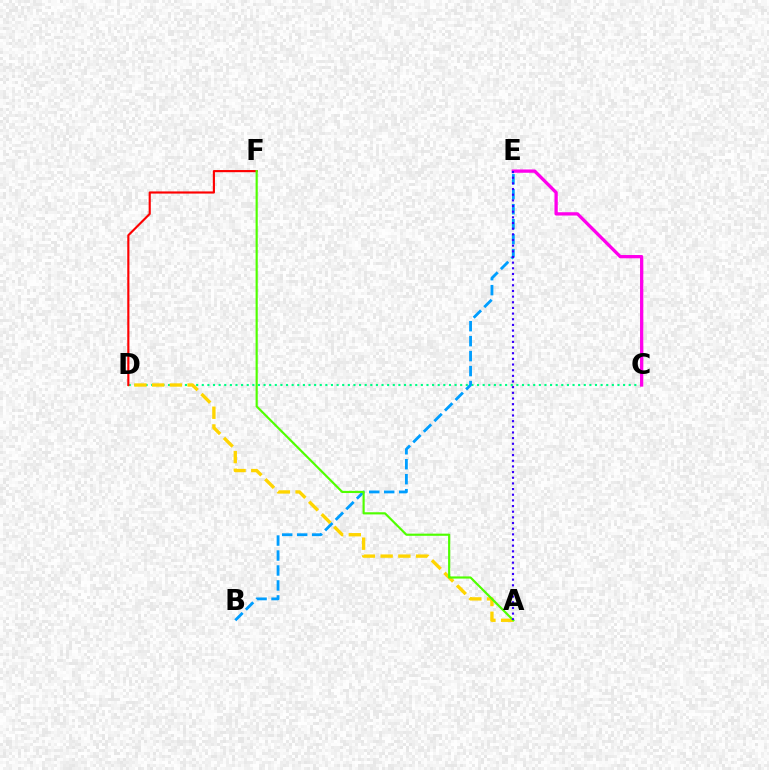{('C', 'D'): [{'color': '#00ff86', 'line_style': 'dotted', 'thickness': 1.53}], ('B', 'E'): [{'color': '#009eff', 'line_style': 'dashed', 'thickness': 2.03}], ('A', 'D'): [{'color': '#ffd500', 'line_style': 'dashed', 'thickness': 2.41}], ('C', 'E'): [{'color': '#ff00ed', 'line_style': 'solid', 'thickness': 2.37}], ('D', 'F'): [{'color': '#ff0000', 'line_style': 'solid', 'thickness': 1.54}], ('A', 'F'): [{'color': '#4fff00', 'line_style': 'solid', 'thickness': 1.56}], ('A', 'E'): [{'color': '#3700ff', 'line_style': 'dotted', 'thickness': 1.54}]}